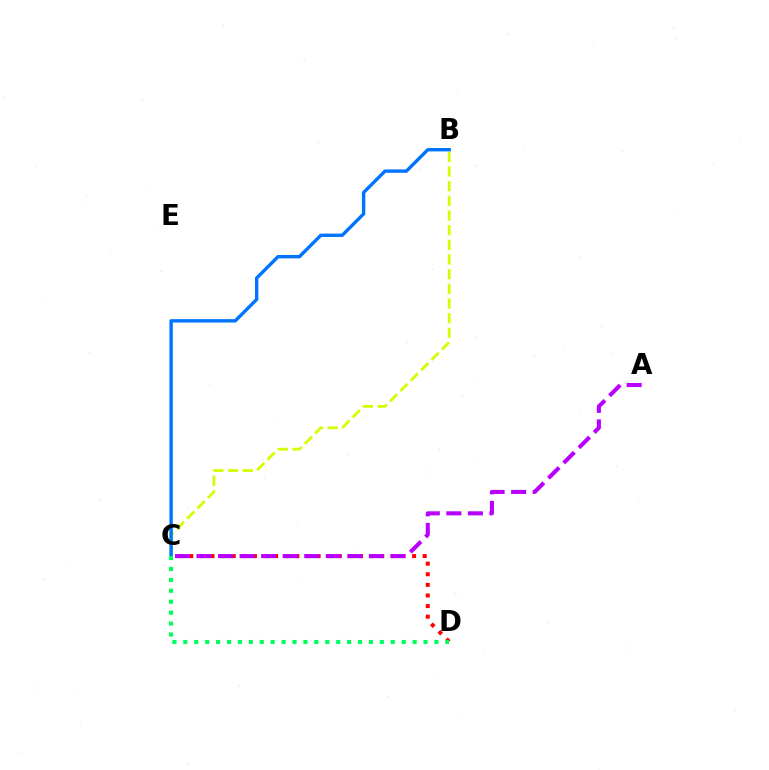{('C', 'D'): [{'color': '#ff0000', 'line_style': 'dotted', 'thickness': 2.88}, {'color': '#00ff5c', 'line_style': 'dotted', 'thickness': 2.97}], ('B', 'C'): [{'color': '#d1ff00', 'line_style': 'dashed', 'thickness': 1.99}, {'color': '#0074ff', 'line_style': 'solid', 'thickness': 2.43}], ('A', 'C'): [{'color': '#b900ff', 'line_style': 'dashed', 'thickness': 2.93}]}